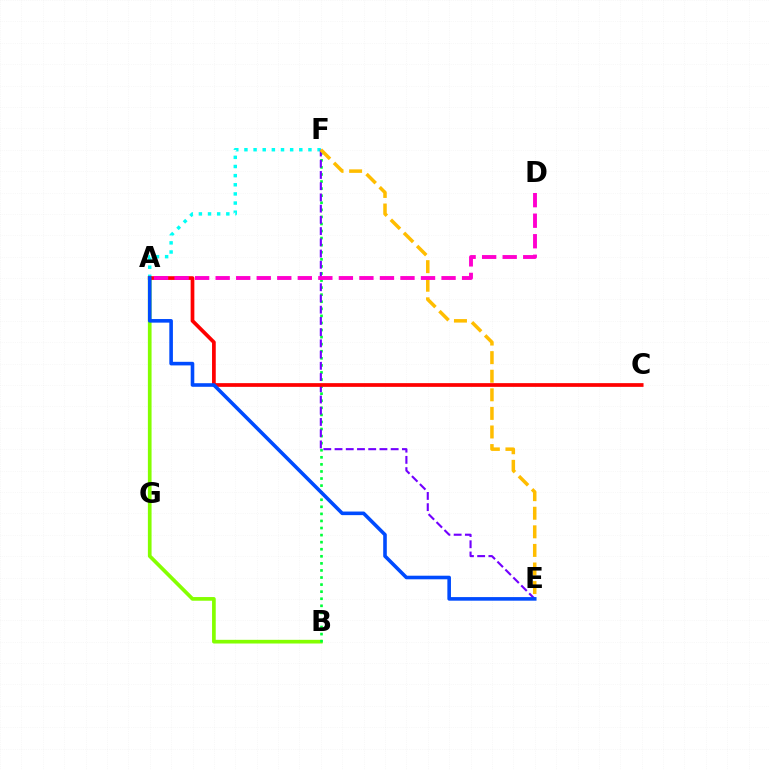{('A', 'B'): [{'color': '#84ff00', 'line_style': 'solid', 'thickness': 2.65}], ('A', 'F'): [{'color': '#00fff6', 'line_style': 'dotted', 'thickness': 2.48}], ('B', 'F'): [{'color': '#00ff39', 'line_style': 'dotted', 'thickness': 1.92}], ('E', 'F'): [{'color': '#7200ff', 'line_style': 'dashed', 'thickness': 1.53}, {'color': '#ffbd00', 'line_style': 'dashed', 'thickness': 2.52}], ('A', 'C'): [{'color': '#ff0000', 'line_style': 'solid', 'thickness': 2.68}], ('A', 'E'): [{'color': '#004bff', 'line_style': 'solid', 'thickness': 2.59}], ('A', 'D'): [{'color': '#ff00cf', 'line_style': 'dashed', 'thickness': 2.79}]}